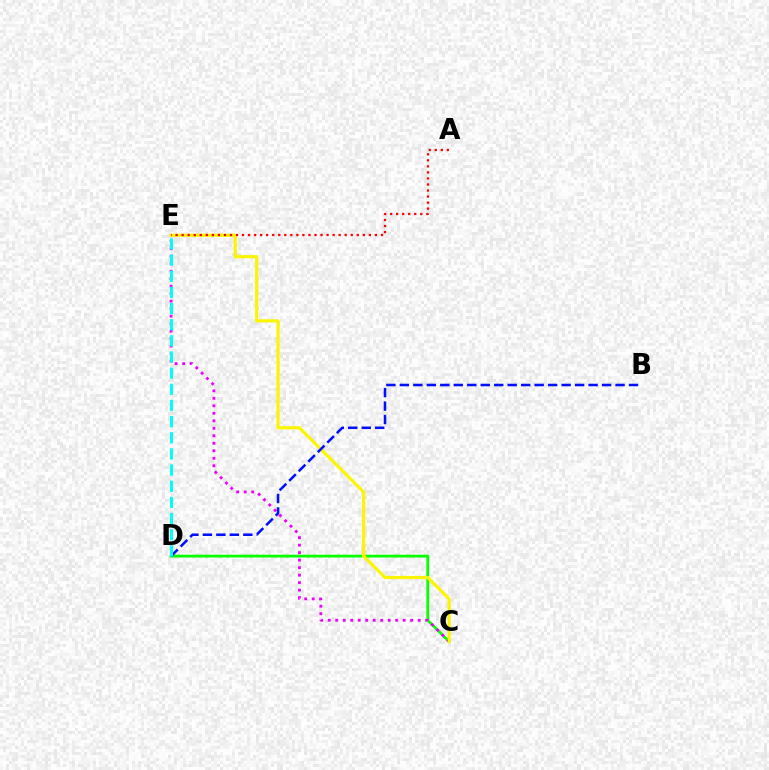{('C', 'D'): [{'color': '#08ff00', 'line_style': 'solid', 'thickness': 2.0}], ('C', 'E'): [{'color': '#ee00ff', 'line_style': 'dotted', 'thickness': 2.04}, {'color': '#fcf500', 'line_style': 'solid', 'thickness': 2.28}], ('B', 'D'): [{'color': '#0010ff', 'line_style': 'dashed', 'thickness': 1.83}], ('D', 'E'): [{'color': '#00fff6', 'line_style': 'dashed', 'thickness': 2.19}], ('A', 'E'): [{'color': '#ff0000', 'line_style': 'dotted', 'thickness': 1.64}]}